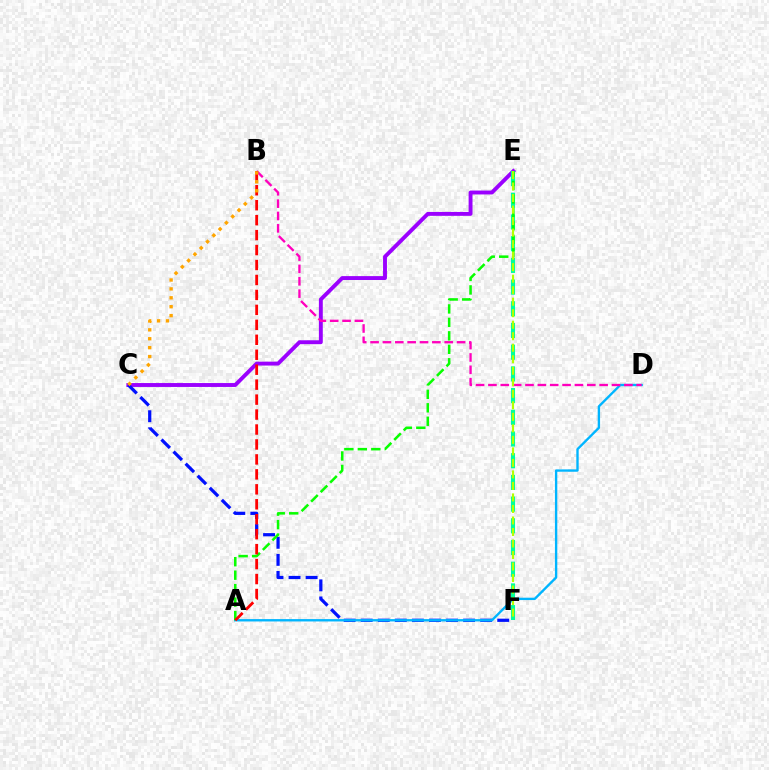{('C', 'E'): [{'color': '#9b00ff', 'line_style': 'solid', 'thickness': 2.8}], ('C', 'F'): [{'color': '#0010ff', 'line_style': 'dashed', 'thickness': 2.32}], ('E', 'F'): [{'color': '#00ff9d', 'line_style': 'dashed', 'thickness': 2.95}, {'color': '#b3ff00', 'line_style': 'dashed', 'thickness': 1.56}], ('A', 'D'): [{'color': '#00b5ff', 'line_style': 'solid', 'thickness': 1.7}], ('B', 'D'): [{'color': '#ff00bd', 'line_style': 'dashed', 'thickness': 1.68}], ('A', 'E'): [{'color': '#08ff00', 'line_style': 'dashed', 'thickness': 1.83}], ('A', 'B'): [{'color': '#ff0000', 'line_style': 'dashed', 'thickness': 2.03}], ('B', 'C'): [{'color': '#ffa500', 'line_style': 'dotted', 'thickness': 2.42}]}